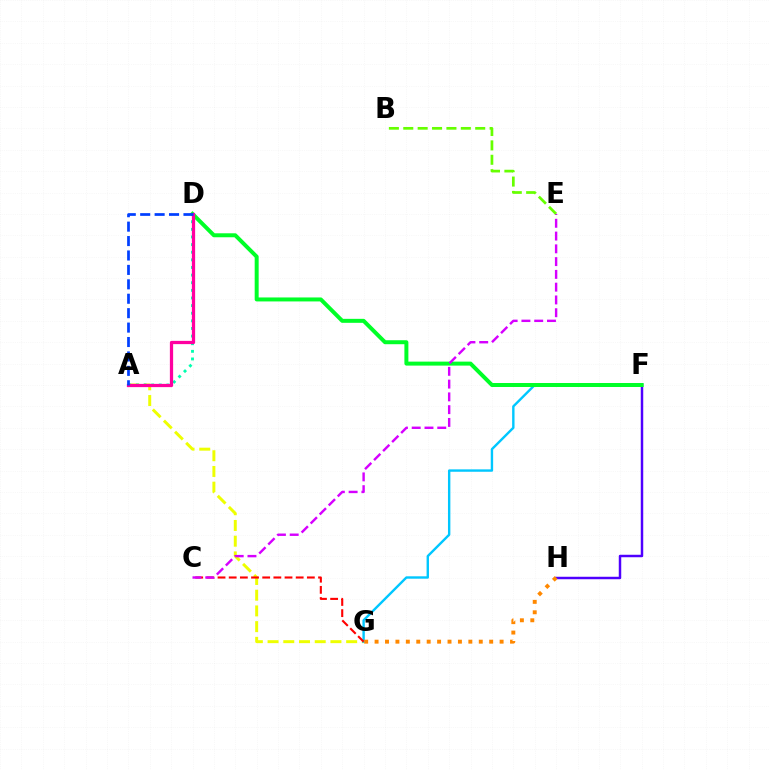{('A', 'G'): [{'color': '#eeff00', 'line_style': 'dashed', 'thickness': 2.14}], ('A', 'D'): [{'color': '#00ffaf', 'line_style': 'dotted', 'thickness': 2.07}, {'color': '#ff00a0', 'line_style': 'solid', 'thickness': 2.34}, {'color': '#003fff', 'line_style': 'dashed', 'thickness': 1.96}], ('F', 'G'): [{'color': '#00c7ff', 'line_style': 'solid', 'thickness': 1.72}], ('F', 'H'): [{'color': '#4f00ff', 'line_style': 'solid', 'thickness': 1.78}], ('D', 'F'): [{'color': '#00ff27', 'line_style': 'solid', 'thickness': 2.86}], ('C', 'G'): [{'color': '#ff0000', 'line_style': 'dashed', 'thickness': 1.52}], ('C', 'E'): [{'color': '#d600ff', 'line_style': 'dashed', 'thickness': 1.74}], ('B', 'E'): [{'color': '#66ff00', 'line_style': 'dashed', 'thickness': 1.95}], ('G', 'H'): [{'color': '#ff8800', 'line_style': 'dotted', 'thickness': 2.83}]}